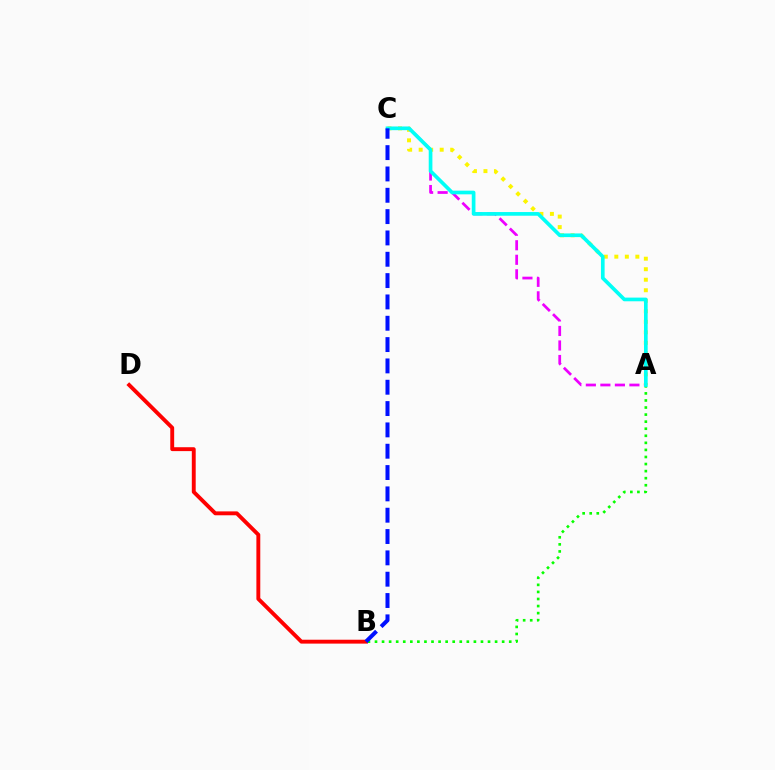{('B', 'D'): [{'color': '#ff0000', 'line_style': 'solid', 'thickness': 2.8}], ('A', 'C'): [{'color': '#ee00ff', 'line_style': 'dashed', 'thickness': 1.97}, {'color': '#fcf500', 'line_style': 'dotted', 'thickness': 2.86}, {'color': '#00fff6', 'line_style': 'solid', 'thickness': 2.65}], ('A', 'B'): [{'color': '#08ff00', 'line_style': 'dotted', 'thickness': 1.92}], ('B', 'C'): [{'color': '#0010ff', 'line_style': 'dashed', 'thickness': 2.9}]}